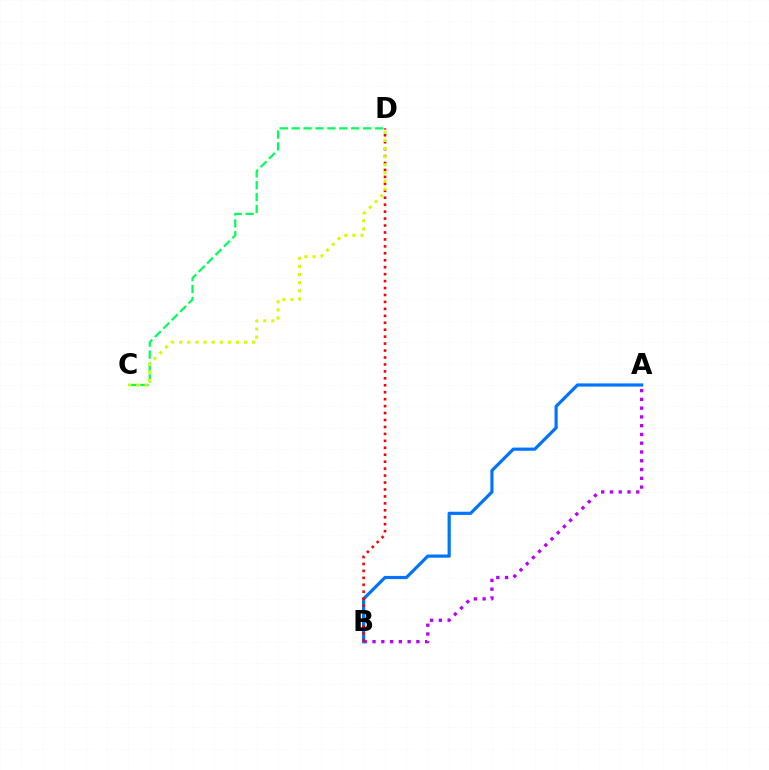{('A', 'B'): [{'color': '#b900ff', 'line_style': 'dotted', 'thickness': 2.38}, {'color': '#0074ff', 'line_style': 'solid', 'thickness': 2.3}], ('C', 'D'): [{'color': '#00ff5c', 'line_style': 'dashed', 'thickness': 1.62}, {'color': '#d1ff00', 'line_style': 'dotted', 'thickness': 2.2}], ('B', 'D'): [{'color': '#ff0000', 'line_style': 'dotted', 'thickness': 1.89}]}